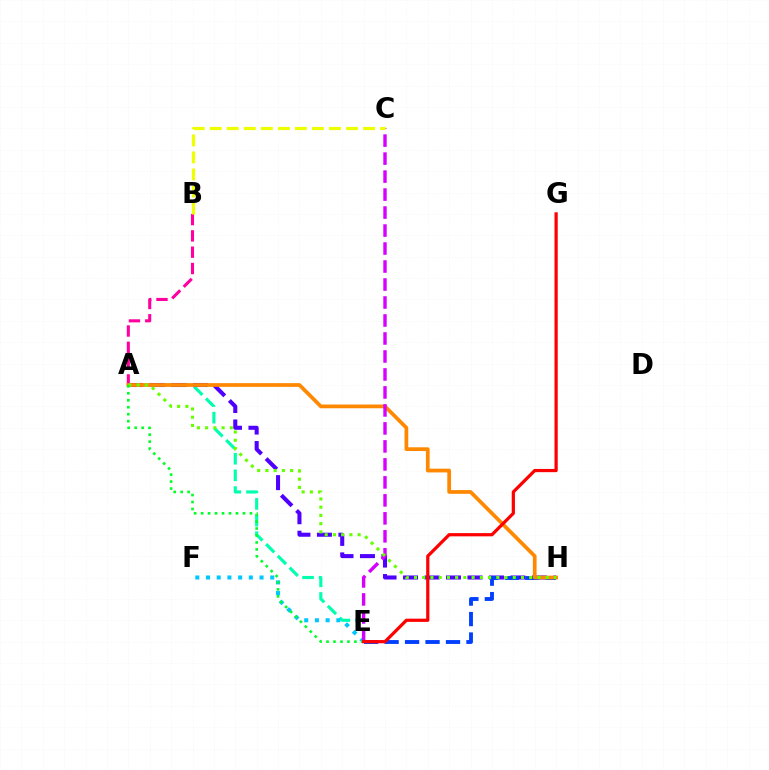{('A', 'E'): [{'color': '#00ffaf', 'line_style': 'dashed', 'thickness': 2.26}, {'color': '#00ff27', 'line_style': 'dotted', 'thickness': 1.89}], ('A', 'B'): [{'color': '#ff00a0', 'line_style': 'dashed', 'thickness': 2.22}], ('A', 'H'): [{'color': '#4f00ff', 'line_style': 'dashed', 'thickness': 2.92}, {'color': '#ff8800', 'line_style': 'solid', 'thickness': 2.69}, {'color': '#66ff00', 'line_style': 'dotted', 'thickness': 2.24}], ('E', 'F'): [{'color': '#00c7ff', 'line_style': 'dotted', 'thickness': 2.91}], ('E', 'H'): [{'color': '#003fff', 'line_style': 'dashed', 'thickness': 2.78}], ('C', 'E'): [{'color': '#d600ff', 'line_style': 'dashed', 'thickness': 2.44}], ('B', 'C'): [{'color': '#eeff00', 'line_style': 'dashed', 'thickness': 2.31}], ('E', 'G'): [{'color': '#ff0000', 'line_style': 'solid', 'thickness': 2.32}]}